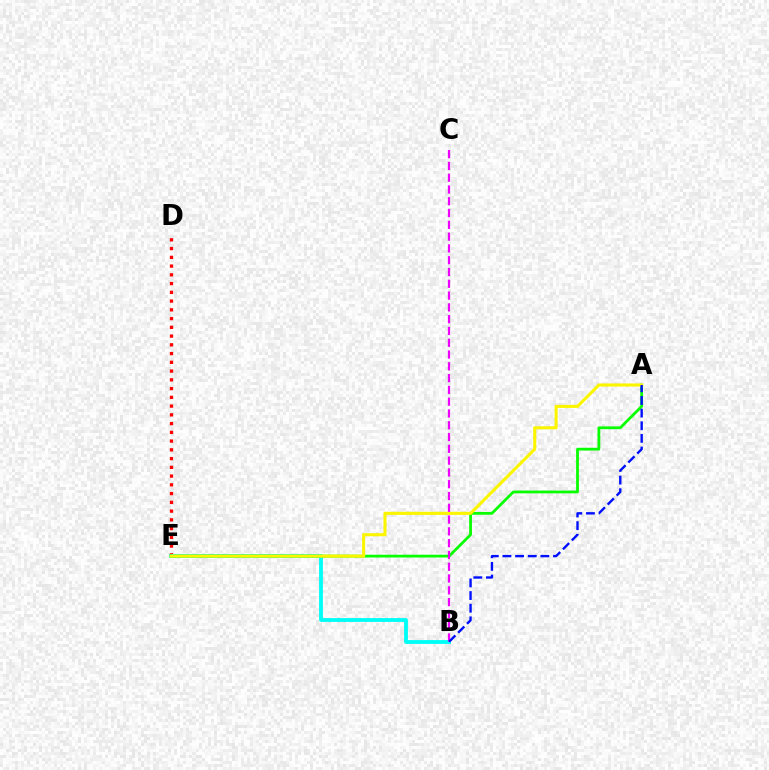{('D', 'E'): [{'color': '#ff0000', 'line_style': 'dotted', 'thickness': 2.38}], ('B', 'E'): [{'color': '#00fff6', 'line_style': 'solid', 'thickness': 2.76}], ('A', 'E'): [{'color': '#08ff00', 'line_style': 'solid', 'thickness': 2.0}, {'color': '#fcf500', 'line_style': 'solid', 'thickness': 2.22}], ('B', 'C'): [{'color': '#ee00ff', 'line_style': 'dashed', 'thickness': 1.6}], ('A', 'B'): [{'color': '#0010ff', 'line_style': 'dashed', 'thickness': 1.72}]}